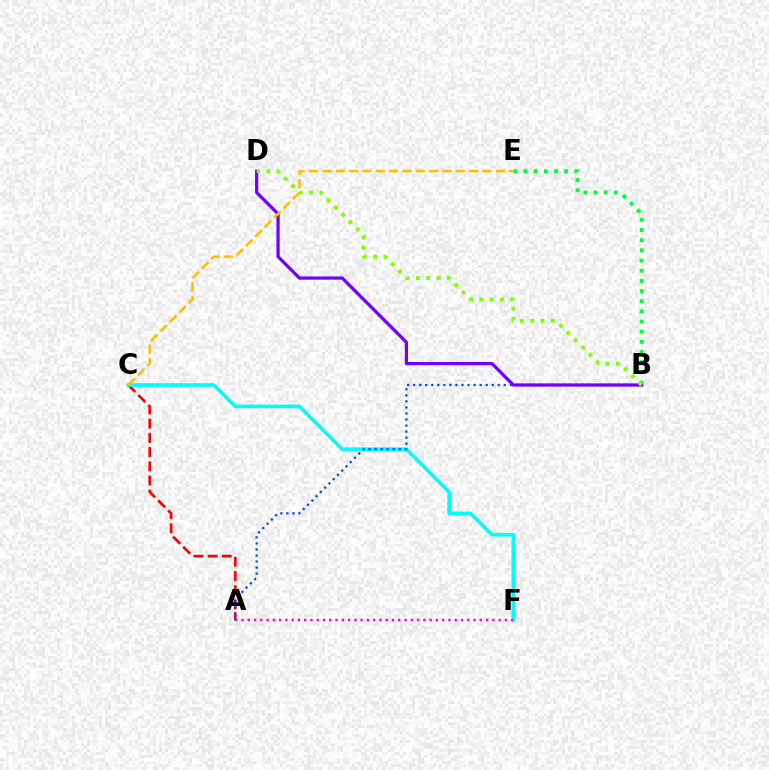{('B', 'E'): [{'color': '#00ff39', 'line_style': 'dotted', 'thickness': 2.76}], ('A', 'C'): [{'color': '#ff0000', 'line_style': 'dashed', 'thickness': 1.93}], ('C', 'F'): [{'color': '#00fff6', 'line_style': 'solid', 'thickness': 2.63}], ('A', 'B'): [{'color': '#004bff', 'line_style': 'dotted', 'thickness': 1.64}], ('B', 'D'): [{'color': '#7200ff', 'line_style': 'solid', 'thickness': 2.32}, {'color': '#84ff00', 'line_style': 'dotted', 'thickness': 2.8}], ('C', 'E'): [{'color': '#ffbd00', 'line_style': 'dashed', 'thickness': 1.81}], ('A', 'F'): [{'color': '#ff00cf', 'line_style': 'dotted', 'thickness': 1.7}]}